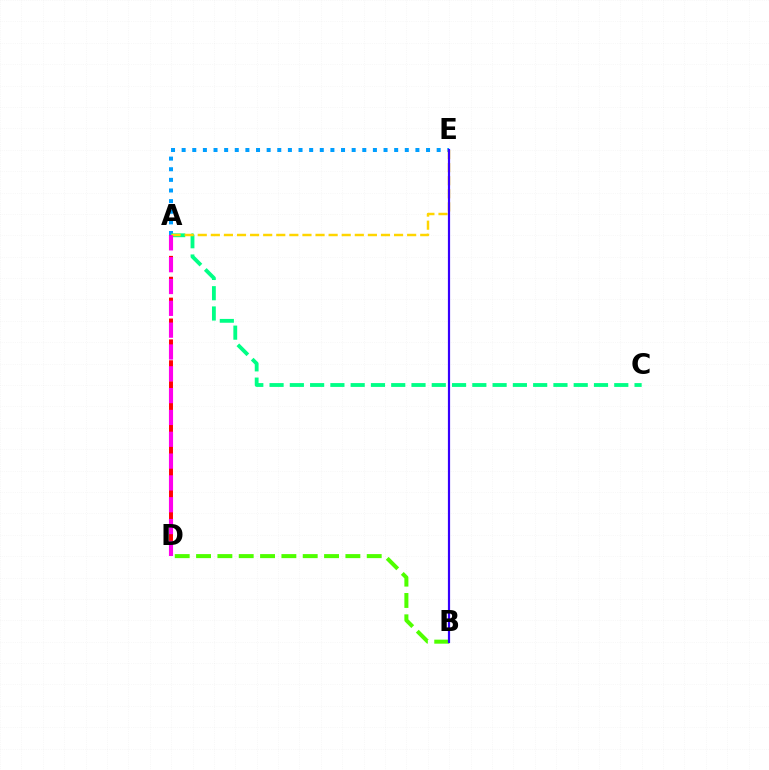{('A', 'E'): [{'color': '#009eff', 'line_style': 'dotted', 'thickness': 2.89}, {'color': '#ffd500', 'line_style': 'dashed', 'thickness': 1.78}], ('A', 'C'): [{'color': '#00ff86', 'line_style': 'dashed', 'thickness': 2.75}], ('A', 'D'): [{'color': '#ff0000', 'line_style': 'dashed', 'thickness': 2.84}, {'color': '#ff00ed', 'line_style': 'dashed', 'thickness': 2.96}], ('B', 'D'): [{'color': '#4fff00', 'line_style': 'dashed', 'thickness': 2.9}], ('B', 'E'): [{'color': '#3700ff', 'line_style': 'solid', 'thickness': 1.58}]}